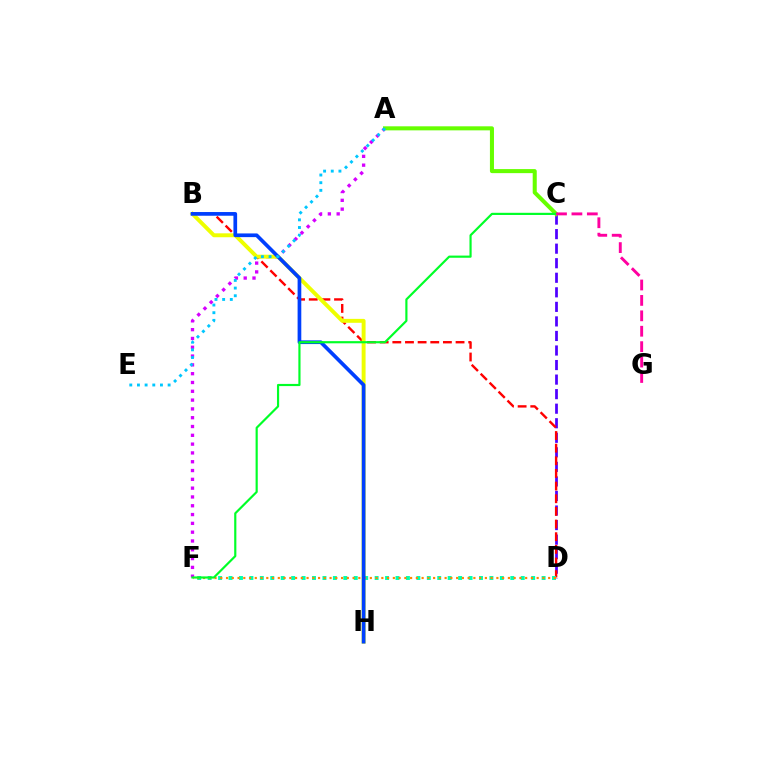{('C', 'D'): [{'color': '#4f00ff', 'line_style': 'dashed', 'thickness': 1.98}], ('A', 'F'): [{'color': '#d600ff', 'line_style': 'dotted', 'thickness': 2.39}], ('B', 'D'): [{'color': '#ff0000', 'line_style': 'dashed', 'thickness': 1.72}], ('B', 'H'): [{'color': '#eeff00', 'line_style': 'solid', 'thickness': 2.83}, {'color': '#003fff', 'line_style': 'solid', 'thickness': 2.66}], ('D', 'F'): [{'color': '#00ffaf', 'line_style': 'dotted', 'thickness': 2.84}, {'color': '#ff8800', 'line_style': 'dotted', 'thickness': 1.56}], ('A', 'C'): [{'color': '#66ff00', 'line_style': 'solid', 'thickness': 2.91}], ('C', 'F'): [{'color': '#00ff27', 'line_style': 'solid', 'thickness': 1.56}], ('A', 'E'): [{'color': '#00c7ff', 'line_style': 'dotted', 'thickness': 2.08}], ('C', 'G'): [{'color': '#ff00a0', 'line_style': 'dashed', 'thickness': 2.09}]}